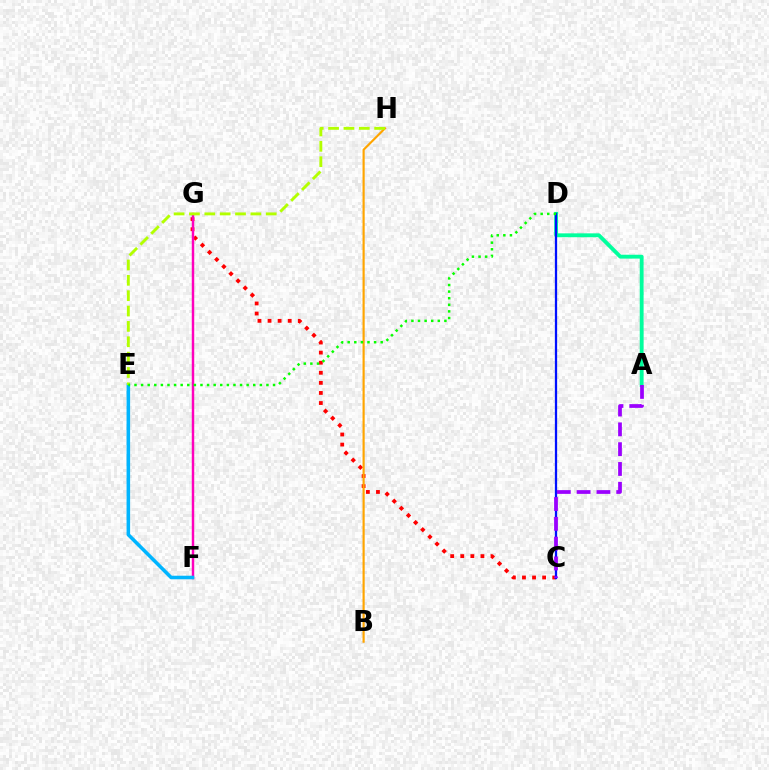{('C', 'G'): [{'color': '#ff0000', 'line_style': 'dotted', 'thickness': 2.74}], ('F', 'G'): [{'color': '#ff00bd', 'line_style': 'solid', 'thickness': 1.77}], ('B', 'H'): [{'color': '#ffa500', 'line_style': 'solid', 'thickness': 1.55}], ('E', 'F'): [{'color': '#00b5ff', 'line_style': 'solid', 'thickness': 2.56}], ('A', 'D'): [{'color': '#00ff9d', 'line_style': 'solid', 'thickness': 2.77}], ('C', 'D'): [{'color': '#0010ff', 'line_style': 'solid', 'thickness': 1.64}], ('E', 'H'): [{'color': '#b3ff00', 'line_style': 'dashed', 'thickness': 2.09}], ('D', 'E'): [{'color': '#08ff00', 'line_style': 'dotted', 'thickness': 1.79}], ('A', 'C'): [{'color': '#9b00ff', 'line_style': 'dashed', 'thickness': 2.69}]}